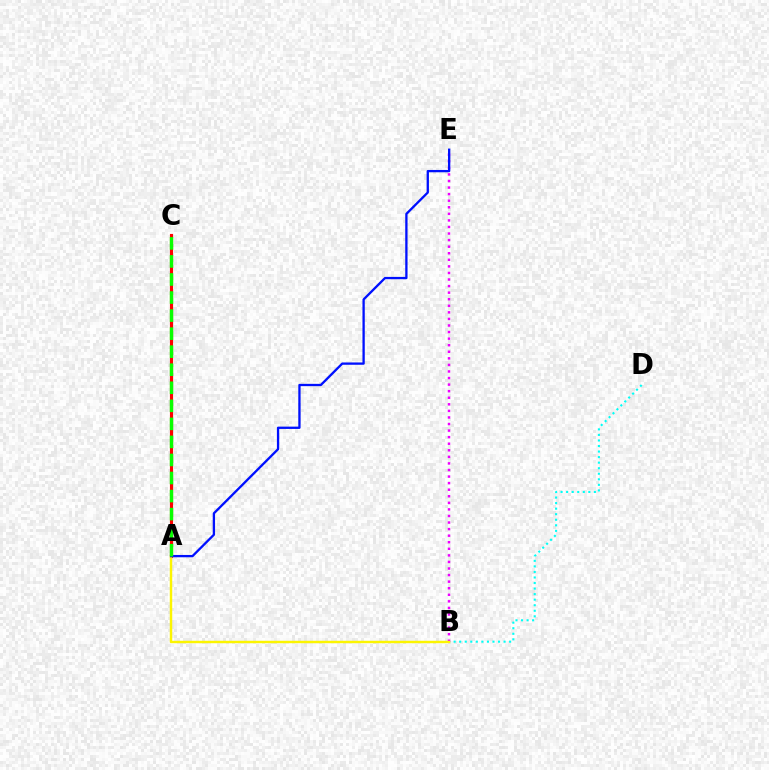{('B', 'D'): [{'color': '#00fff6', 'line_style': 'dotted', 'thickness': 1.51}], ('A', 'C'): [{'color': '#ff0000', 'line_style': 'solid', 'thickness': 2.26}, {'color': '#08ff00', 'line_style': 'dashed', 'thickness': 2.45}], ('B', 'E'): [{'color': '#ee00ff', 'line_style': 'dotted', 'thickness': 1.78}], ('A', 'B'): [{'color': '#fcf500', 'line_style': 'solid', 'thickness': 1.76}], ('A', 'E'): [{'color': '#0010ff', 'line_style': 'solid', 'thickness': 1.66}]}